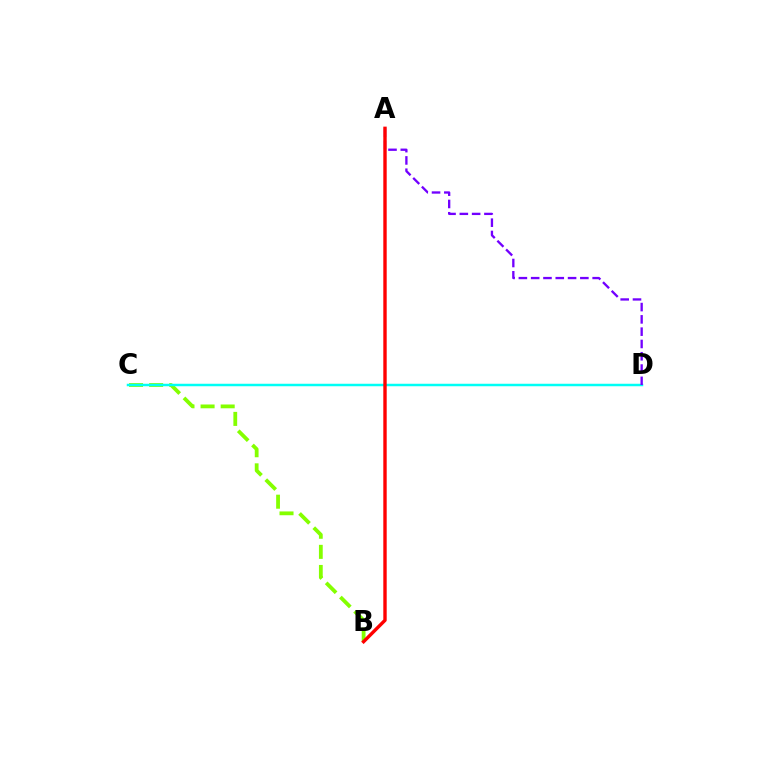{('B', 'C'): [{'color': '#84ff00', 'line_style': 'dashed', 'thickness': 2.73}], ('C', 'D'): [{'color': '#00fff6', 'line_style': 'solid', 'thickness': 1.79}], ('A', 'D'): [{'color': '#7200ff', 'line_style': 'dashed', 'thickness': 1.67}], ('A', 'B'): [{'color': '#ff0000', 'line_style': 'solid', 'thickness': 2.44}]}